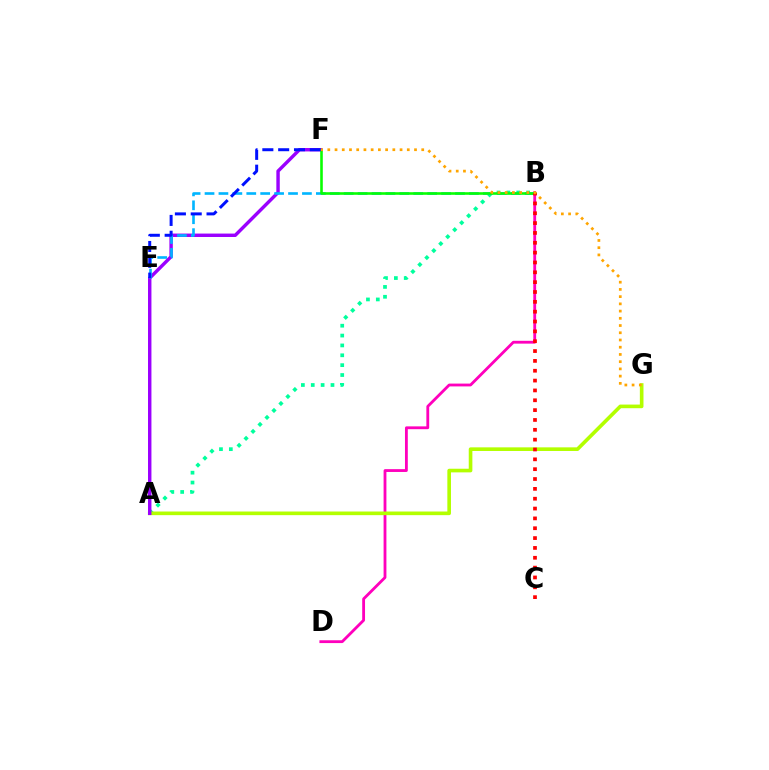{('A', 'B'): [{'color': '#00ff9d', 'line_style': 'dotted', 'thickness': 2.68}], ('B', 'D'): [{'color': '#ff00bd', 'line_style': 'solid', 'thickness': 2.03}], ('A', 'G'): [{'color': '#b3ff00', 'line_style': 'solid', 'thickness': 2.62}], ('A', 'F'): [{'color': '#9b00ff', 'line_style': 'solid', 'thickness': 2.46}], ('B', 'E'): [{'color': '#00b5ff', 'line_style': 'dashed', 'thickness': 1.89}], ('B', 'F'): [{'color': '#08ff00', 'line_style': 'solid', 'thickness': 1.86}], ('E', 'F'): [{'color': '#0010ff', 'line_style': 'dashed', 'thickness': 2.15}], ('B', 'C'): [{'color': '#ff0000', 'line_style': 'dotted', 'thickness': 2.67}], ('F', 'G'): [{'color': '#ffa500', 'line_style': 'dotted', 'thickness': 1.96}]}